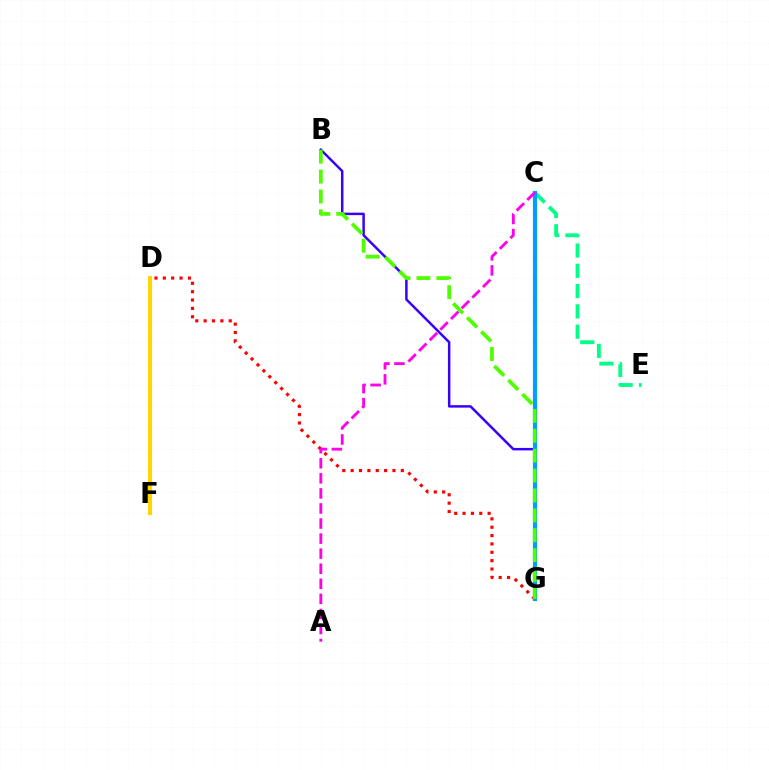{('C', 'E'): [{'color': '#00ff86', 'line_style': 'dashed', 'thickness': 2.76}], ('D', 'G'): [{'color': '#ff0000', 'line_style': 'dotted', 'thickness': 2.27}], ('B', 'G'): [{'color': '#3700ff', 'line_style': 'solid', 'thickness': 1.78}, {'color': '#4fff00', 'line_style': 'dashed', 'thickness': 2.7}], ('C', 'G'): [{'color': '#009eff', 'line_style': 'solid', 'thickness': 2.99}], ('A', 'C'): [{'color': '#ff00ed', 'line_style': 'dashed', 'thickness': 2.05}], ('D', 'F'): [{'color': '#ffd500', 'line_style': 'solid', 'thickness': 2.98}]}